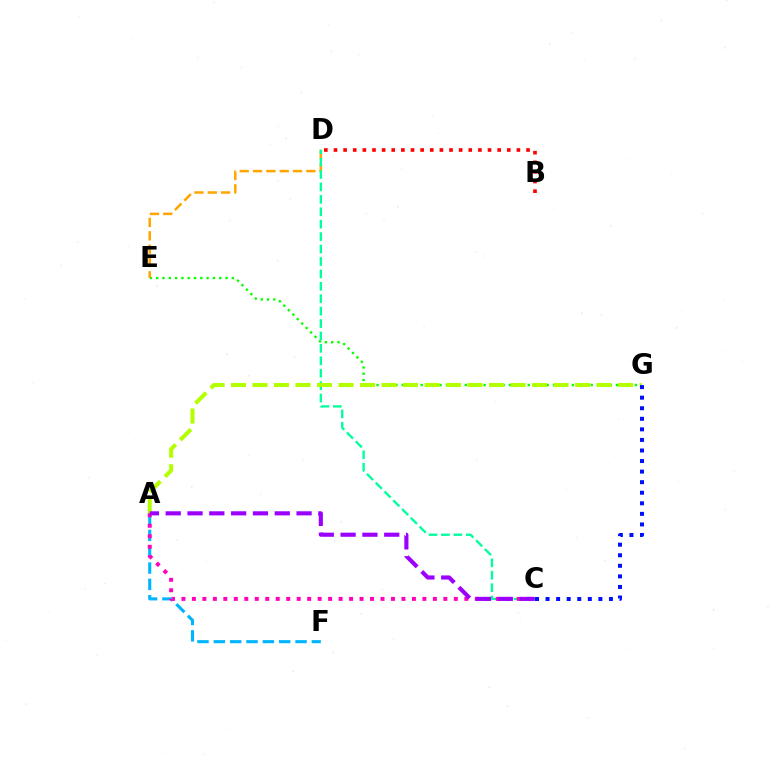{('E', 'G'): [{'color': '#08ff00', 'line_style': 'dotted', 'thickness': 1.71}], ('A', 'F'): [{'color': '#00b5ff', 'line_style': 'dashed', 'thickness': 2.22}], ('D', 'E'): [{'color': '#ffa500', 'line_style': 'dashed', 'thickness': 1.81}], ('C', 'D'): [{'color': '#00ff9d', 'line_style': 'dashed', 'thickness': 1.69}], ('A', 'G'): [{'color': '#b3ff00', 'line_style': 'dashed', 'thickness': 2.92}], ('A', 'C'): [{'color': '#ff00bd', 'line_style': 'dotted', 'thickness': 2.85}, {'color': '#9b00ff', 'line_style': 'dashed', 'thickness': 2.96}], ('B', 'D'): [{'color': '#ff0000', 'line_style': 'dotted', 'thickness': 2.62}], ('C', 'G'): [{'color': '#0010ff', 'line_style': 'dotted', 'thickness': 2.87}]}